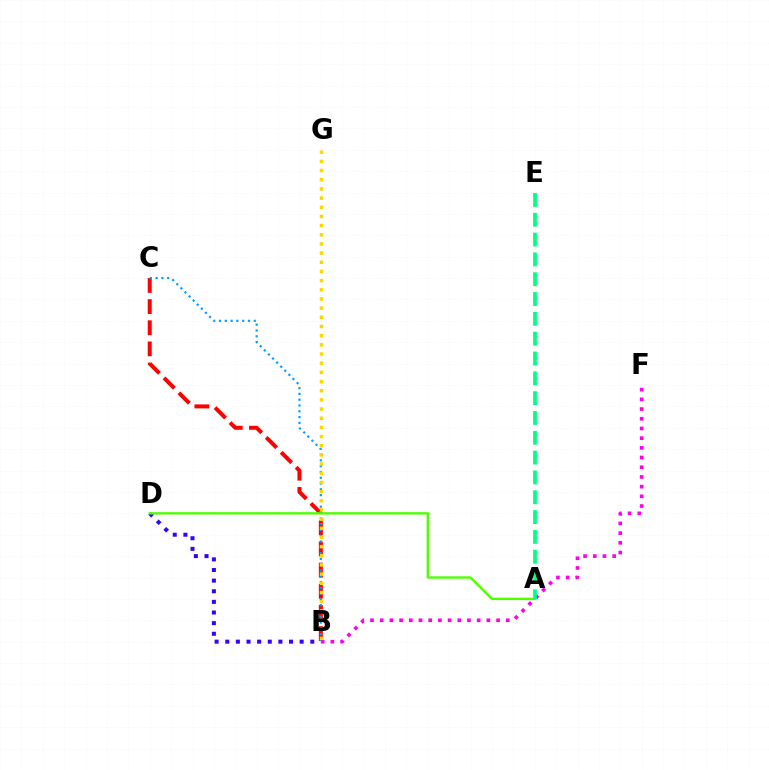{('B', 'C'): [{'color': '#ff0000', 'line_style': 'dashed', 'thickness': 2.87}, {'color': '#009eff', 'line_style': 'dotted', 'thickness': 1.57}], ('B', 'F'): [{'color': '#ff00ed', 'line_style': 'dotted', 'thickness': 2.64}], ('B', 'D'): [{'color': '#3700ff', 'line_style': 'dotted', 'thickness': 2.89}], ('A', 'D'): [{'color': '#4fff00', 'line_style': 'solid', 'thickness': 1.7}], ('A', 'E'): [{'color': '#00ff86', 'line_style': 'dashed', 'thickness': 2.69}], ('B', 'G'): [{'color': '#ffd500', 'line_style': 'dotted', 'thickness': 2.49}]}